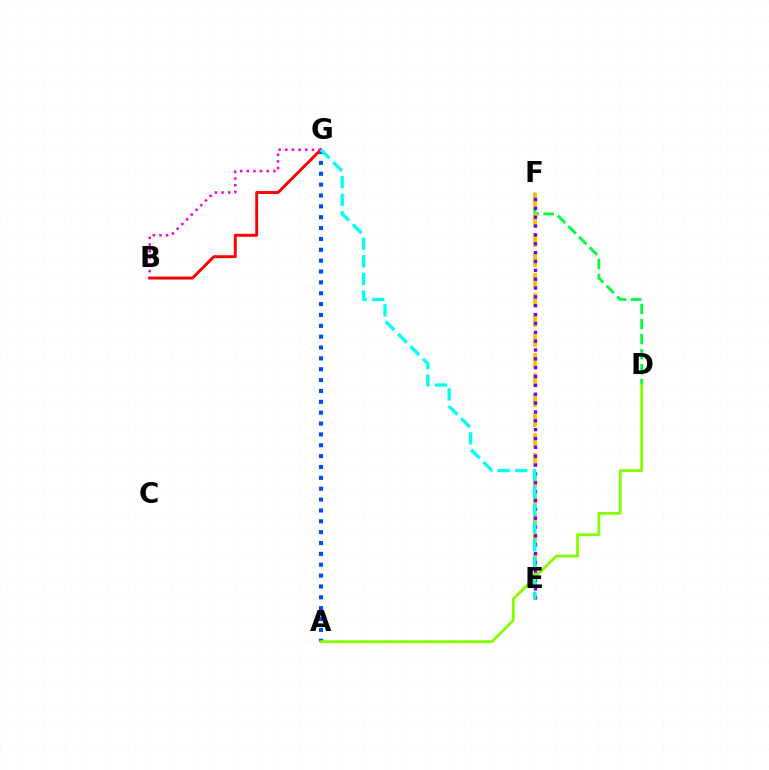{('D', 'F'): [{'color': '#00ff39', 'line_style': 'dashed', 'thickness': 2.04}], ('E', 'F'): [{'color': '#ffbd00', 'line_style': 'dashed', 'thickness': 2.72}, {'color': '#7200ff', 'line_style': 'dotted', 'thickness': 2.4}], ('A', 'G'): [{'color': '#004bff', 'line_style': 'dotted', 'thickness': 2.95}], ('B', 'G'): [{'color': '#ff0000', 'line_style': 'solid', 'thickness': 2.1}, {'color': '#ff00cf', 'line_style': 'dotted', 'thickness': 1.81}], ('E', 'G'): [{'color': '#00fff6', 'line_style': 'dashed', 'thickness': 2.39}], ('A', 'D'): [{'color': '#84ff00', 'line_style': 'solid', 'thickness': 2.02}]}